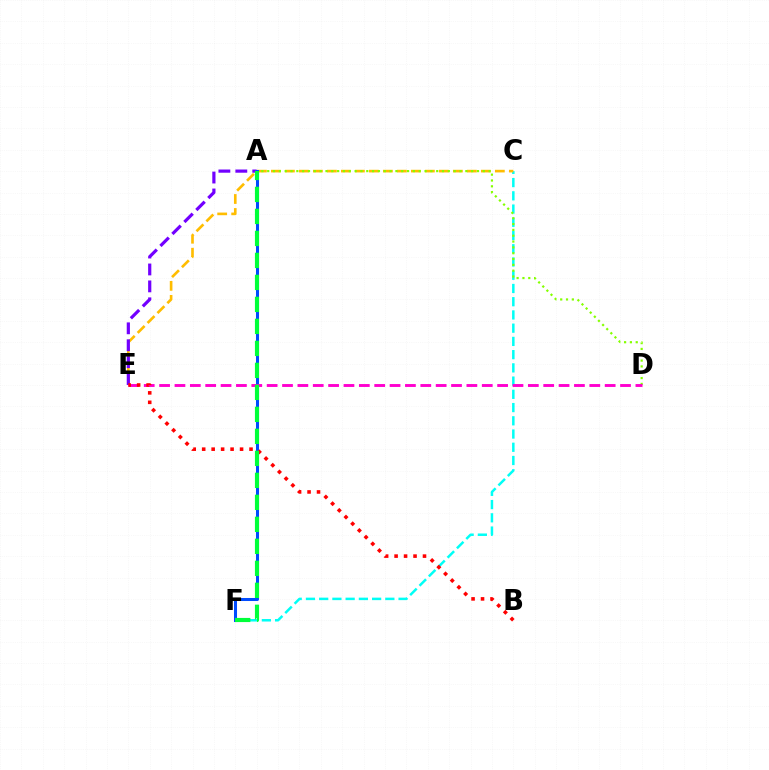{('C', 'F'): [{'color': '#00fff6', 'line_style': 'dashed', 'thickness': 1.8}], ('C', 'E'): [{'color': '#ffbd00', 'line_style': 'dashed', 'thickness': 1.9}], ('A', 'E'): [{'color': '#7200ff', 'line_style': 'dashed', 'thickness': 2.3}], ('A', 'D'): [{'color': '#84ff00', 'line_style': 'dotted', 'thickness': 1.58}], ('A', 'F'): [{'color': '#004bff', 'line_style': 'solid', 'thickness': 2.18}, {'color': '#00ff39', 'line_style': 'dashed', 'thickness': 2.99}], ('D', 'E'): [{'color': '#ff00cf', 'line_style': 'dashed', 'thickness': 2.09}], ('B', 'E'): [{'color': '#ff0000', 'line_style': 'dotted', 'thickness': 2.57}]}